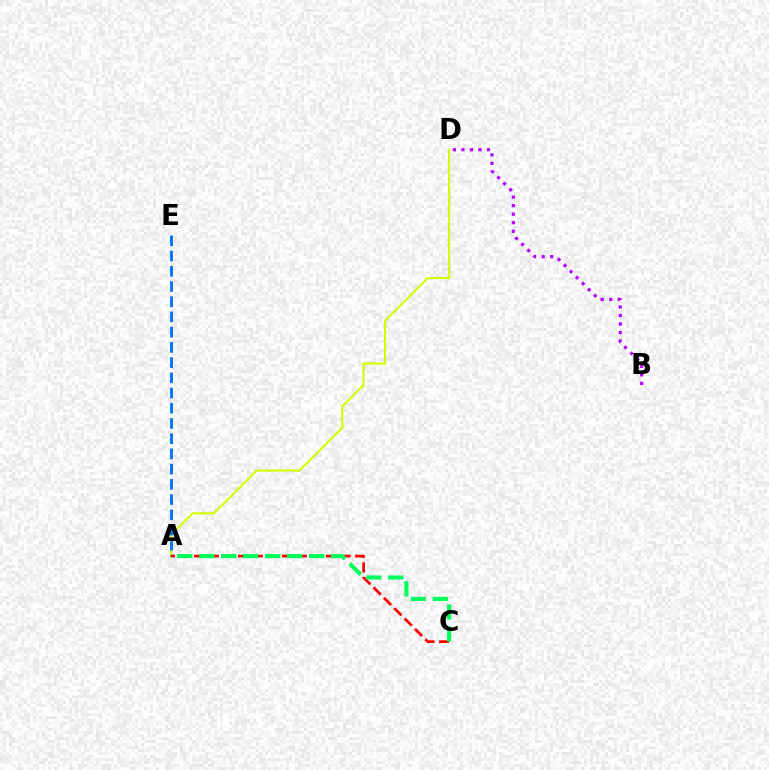{('A', 'D'): [{'color': '#d1ff00', 'line_style': 'solid', 'thickness': 1.52}], ('A', 'E'): [{'color': '#0074ff', 'line_style': 'dashed', 'thickness': 2.07}], ('A', 'C'): [{'color': '#ff0000', 'line_style': 'dashed', 'thickness': 1.99}, {'color': '#00ff5c', 'line_style': 'dashed', 'thickness': 2.99}], ('B', 'D'): [{'color': '#b900ff', 'line_style': 'dotted', 'thickness': 2.32}]}